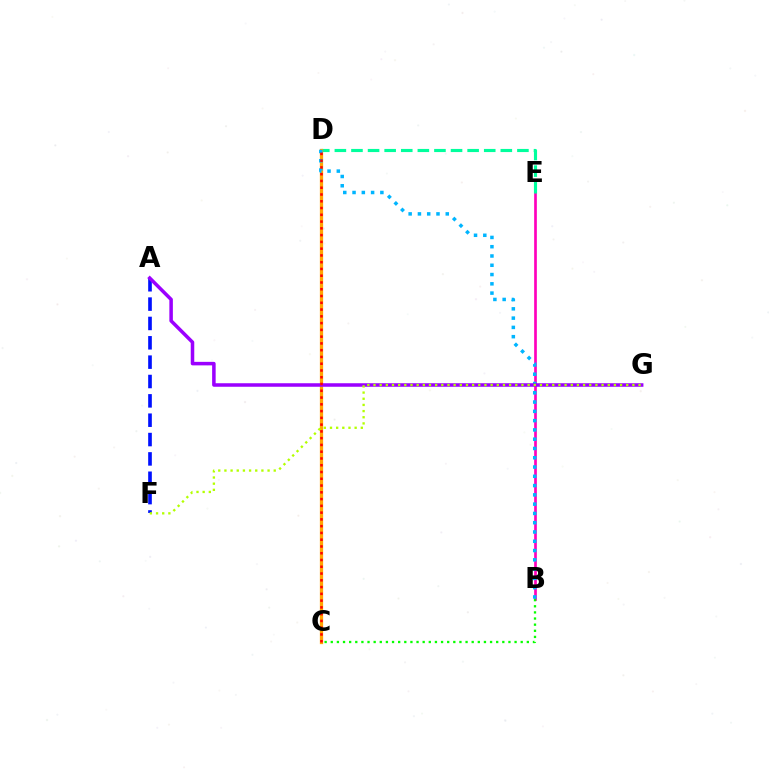{('B', 'E'): [{'color': '#ff00bd', 'line_style': 'solid', 'thickness': 1.94}], ('D', 'E'): [{'color': '#00ff9d', 'line_style': 'dashed', 'thickness': 2.25}], ('C', 'D'): [{'color': '#ffa500', 'line_style': 'solid', 'thickness': 2.35}, {'color': '#ff0000', 'line_style': 'dotted', 'thickness': 1.84}], ('B', 'D'): [{'color': '#00b5ff', 'line_style': 'dotted', 'thickness': 2.52}], ('B', 'C'): [{'color': '#08ff00', 'line_style': 'dotted', 'thickness': 1.66}], ('A', 'F'): [{'color': '#0010ff', 'line_style': 'dashed', 'thickness': 2.63}], ('A', 'G'): [{'color': '#9b00ff', 'line_style': 'solid', 'thickness': 2.54}], ('F', 'G'): [{'color': '#b3ff00', 'line_style': 'dotted', 'thickness': 1.67}]}